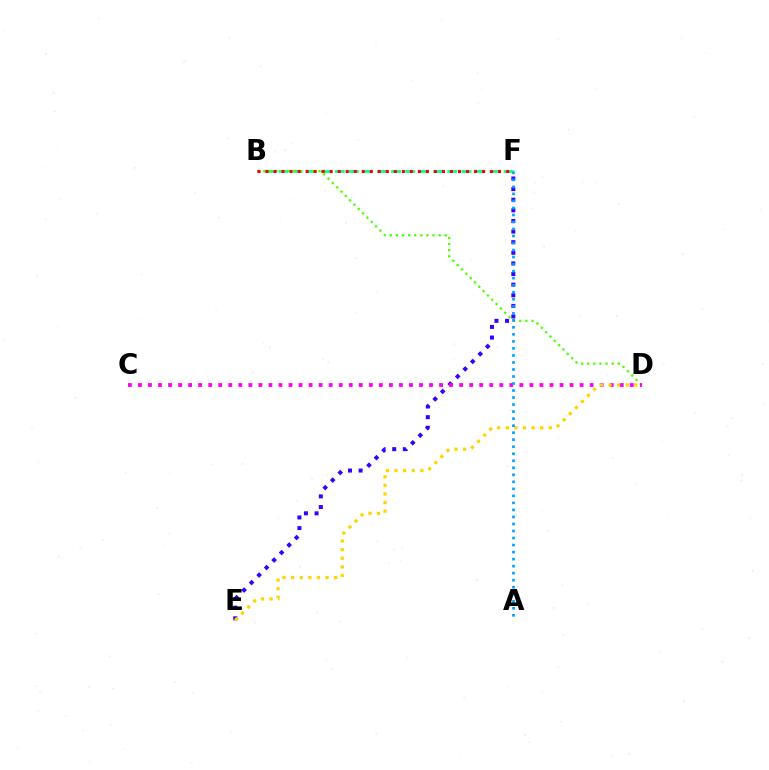{('B', 'F'): [{'color': '#00ff86', 'line_style': 'dashed', 'thickness': 1.91}, {'color': '#ff0000', 'line_style': 'dotted', 'thickness': 2.18}], ('B', 'D'): [{'color': '#4fff00', 'line_style': 'dotted', 'thickness': 1.66}], ('E', 'F'): [{'color': '#3700ff', 'line_style': 'dotted', 'thickness': 2.88}], ('C', 'D'): [{'color': '#ff00ed', 'line_style': 'dotted', 'thickness': 2.73}], ('D', 'E'): [{'color': '#ffd500', 'line_style': 'dotted', 'thickness': 2.34}], ('A', 'F'): [{'color': '#009eff', 'line_style': 'dotted', 'thickness': 1.91}]}